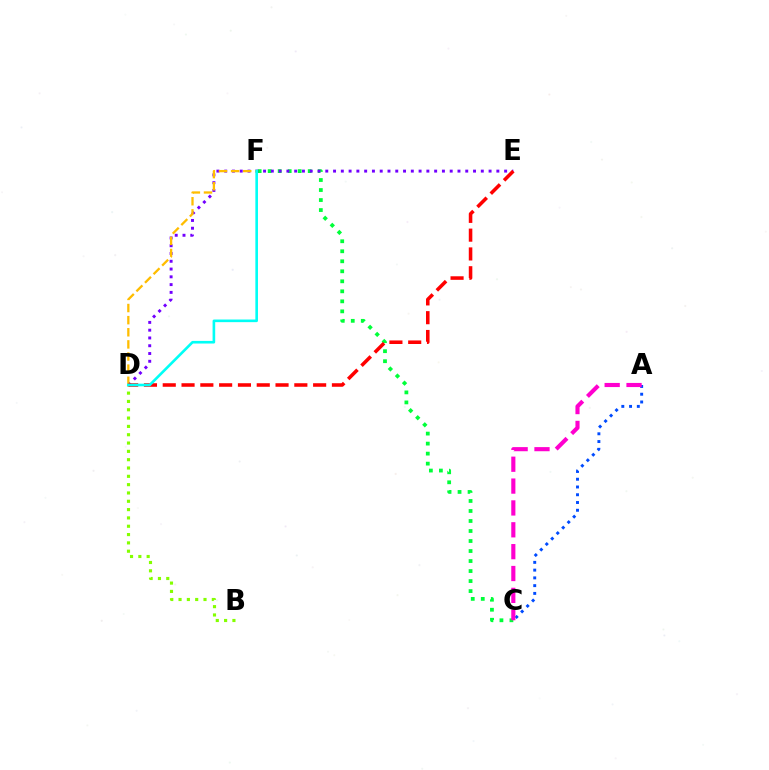{('A', 'C'): [{'color': '#004bff', 'line_style': 'dotted', 'thickness': 2.11}, {'color': '#ff00cf', 'line_style': 'dashed', 'thickness': 2.97}], ('B', 'D'): [{'color': '#84ff00', 'line_style': 'dotted', 'thickness': 2.26}], ('C', 'F'): [{'color': '#00ff39', 'line_style': 'dotted', 'thickness': 2.72}], ('D', 'E'): [{'color': '#7200ff', 'line_style': 'dotted', 'thickness': 2.11}, {'color': '#ff0000', 'line_style': 'dashed', 'thickness': 2.55}], ('D', 'F'): [{'color': '#ffbd00', 'line_style': 'dashed', 'thickness': 1.65}, {'color': '#00fff6', 'line_style': 'solid', 'thickness': 1.89}]}